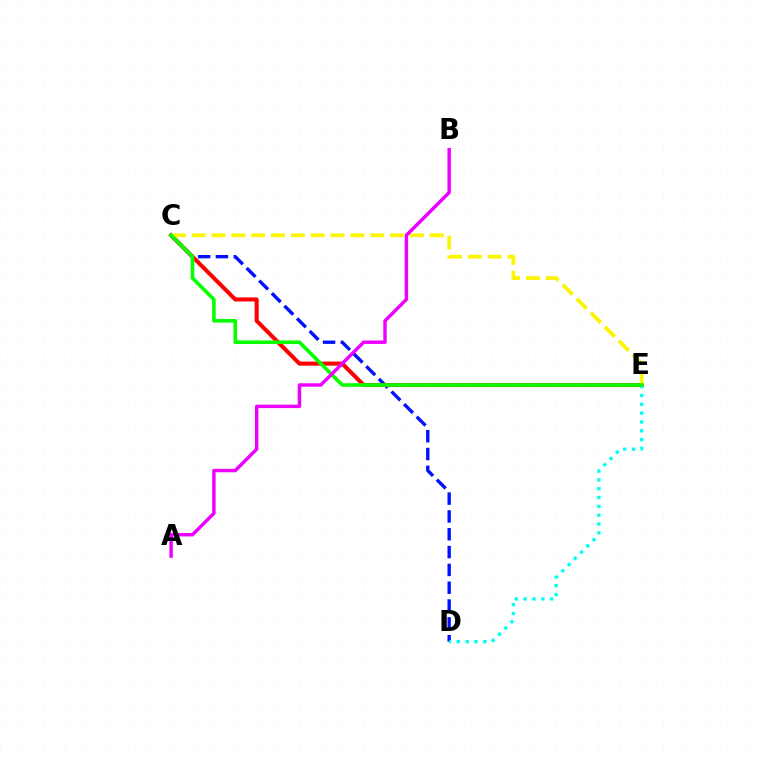{('C', 'D'): [{'color': '#0010ff', 'line_style': 'dashed', 'thickness': 2.42}], ('C', 'E'): [{'color': '#ff0000', 'line_style': 'solid', 'thickness': 2.93}, {'color': '#fcf500', 'line_style': 'dashed', 'thickness': 2.7}, {'color': '#08ff00', 'line_style': 'solid', 'thickness': 2.6}], ('D', 'E'): [{'color': '#00fff6', 'line_style': 'dotted', 'thickness': 2.4}], ('A', 'B'): [{'color': '#ee00ff', 'line_style': 'solid', 'thickness': 2.47}]}